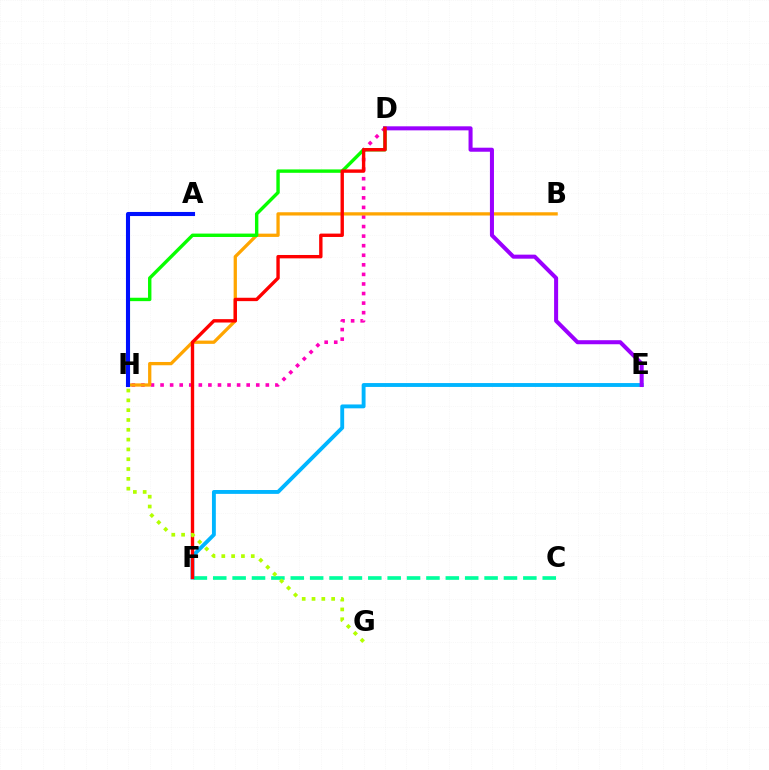{('C', 'F'): [{'color': '#00ff9d', 'line_style': 'dashed', 'thickness': 2.63}], ('E', 'F'): [{'color': '#00b5ff', 'line_style': 'solid', 'thickness': 2.78}], ('D', 'H'): [{'color': '#ff00bd', 'line_style': 'dotted', 'thickness': 2.6}, {'color': '#08ff00', 'line_style': 'solid', 'thickness': 2.45}], ('B', 'H'): [{'color': '#ffa500', 'line_style': 'solid', 'thickness': 2.36}], ('D', 'E'): [{'color': '#9b00ff', 'line_style': 'solid', 'thickness': 2.9}], ('D', 'F'): [{'color': '#ff0000', 'line_style': 'solid', 'thickness': 2.43}], ('A', 'H'): [{'color': '#0010ff', 'line_style': 'solid', 'thickness': 2.94}], ('G', 'H'): [{'color': '#b3ff00', 'line_style': 'dotted', 'thickness': 2.67}]}